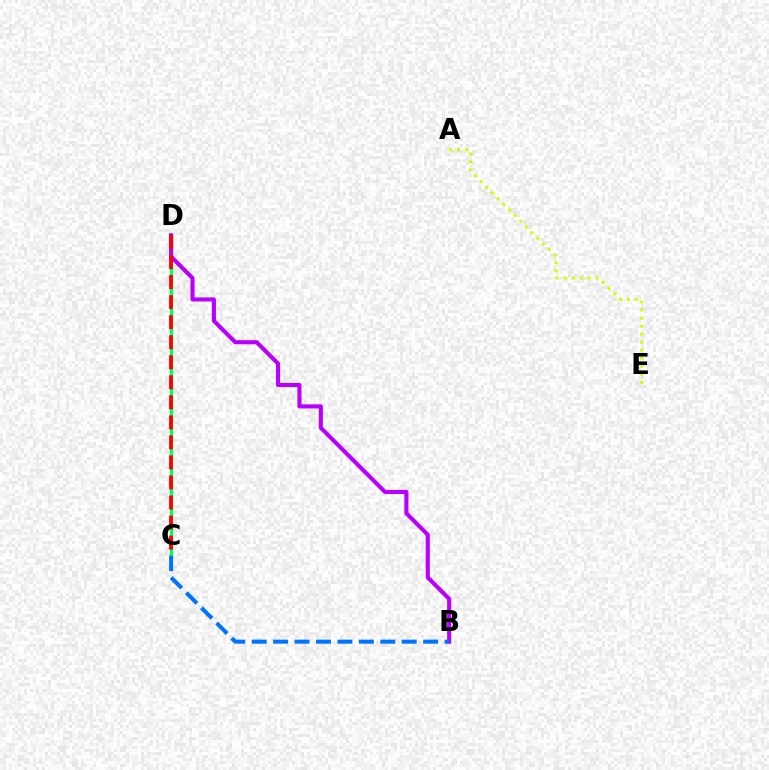{('C', 'D'): [{'color': '#00ff5c', 'line_style': 'solid', 'thickness': 2.45}, {'color': '#ff0000', 'line_style': 'dashed', 'thickness': 2.72}], ('A', 'E'): [{'color': '#d1ff00', 'line_style': 'dotted', 'thickness': 2.18}], ('B', 'D'): [{'color': '#b900ff', 'line_style': 'solid', 'thickness': 2.95}], ('B', 'C'): [{'color': '#0074ff', 'line_style': 'dashed', 'thickness': 2.91}]}